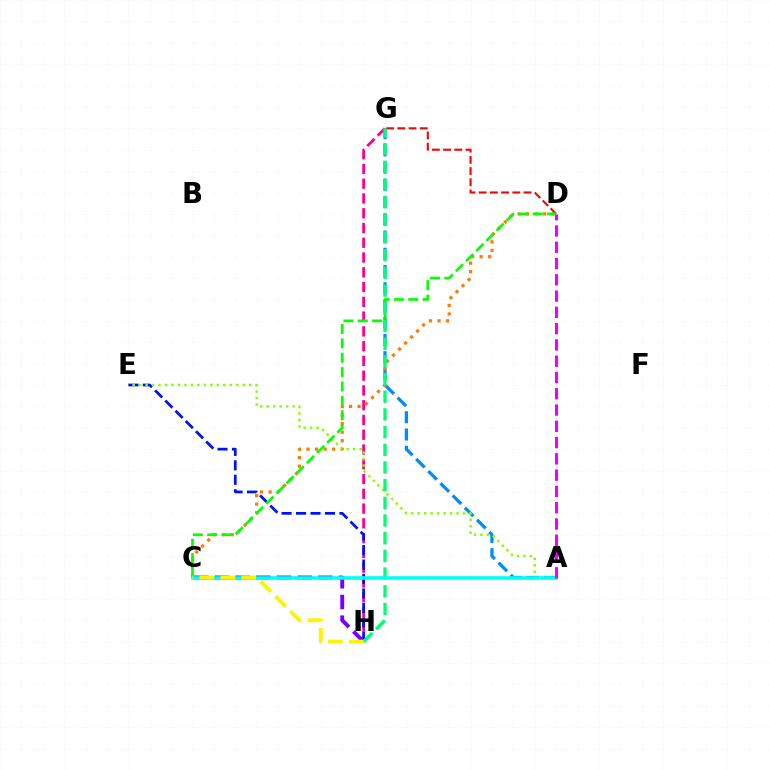{('G', 'H'): [{'color': '#ff0094', 'line_style': 'dashed', 'thickness': 2.01}, {'color': '#00ff74', 'line_style': 'dashed', 'thickness': 2.4}], ('E', 'H'): [{'color': '#0010ff', 'line_style': 'dashed', 'thickness': 1.96}], ('A', 'G'): [{'color': '#008cff', 'line_style': 'dashed', 'thickness': 2.34}], ('C', 'D'): [{'color': '#ff7c00', 'line_style': 'dotted', 'thickness': 2.32}, {'color': '#08ff00', 'line_style': 'dashed', 'thickness': 1.95}], ('D', 'G'): [{'color': '#ff0000', 'line_style': 'dashed', 'thickness': 1.52}], ('A', 'E'): [{'color': '#84ff00', 'line_style': 'dotted', 'thickness': 1.76}], ('C', 'H'): [{'color': '#7200ff', 'line_style': 'dashed', 'thickness': 2.81}, {'color': '#fcf500', 'line_style': 'dashed', 'thickness': 2.85}], ('A', 'C'): [{'color': '#00fff6', 'line_style': 'solid', 'thickness': 2.59}], ('A', 'D'): [{'color': '#ee00ff', 'line_style': 'dashed', 'thickness': 2.21}]}